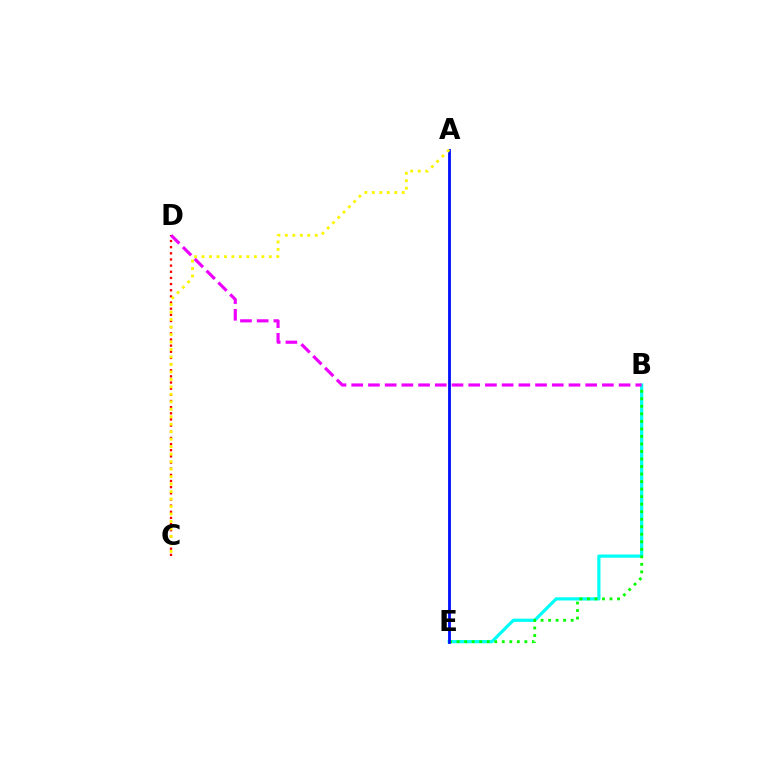{('C', 'D'): [{'color': '#ff0000', 'line_style': 'dotted', 'thickness': 1.67}], ('B', 'E'): [{'color': '#00fff6', 'line_style': 'solid', 'thickness': 2.3}, {'color': '#08ff00', 'line_style': 'dotted', 'thickness': 2.04}], ('B', 'D'): [{'color': '#ee00ff', 'line_style': 'dashed', 'thickness': 2.27}], ('A', 'E'): [{'color': '#0010ff', 'line_style': 'solid', 'thickness': 2.03}], ('A', 'C'): [{'color': '#fcf500', 'line_style': 'dotted', 'thickness': 2.03}]}